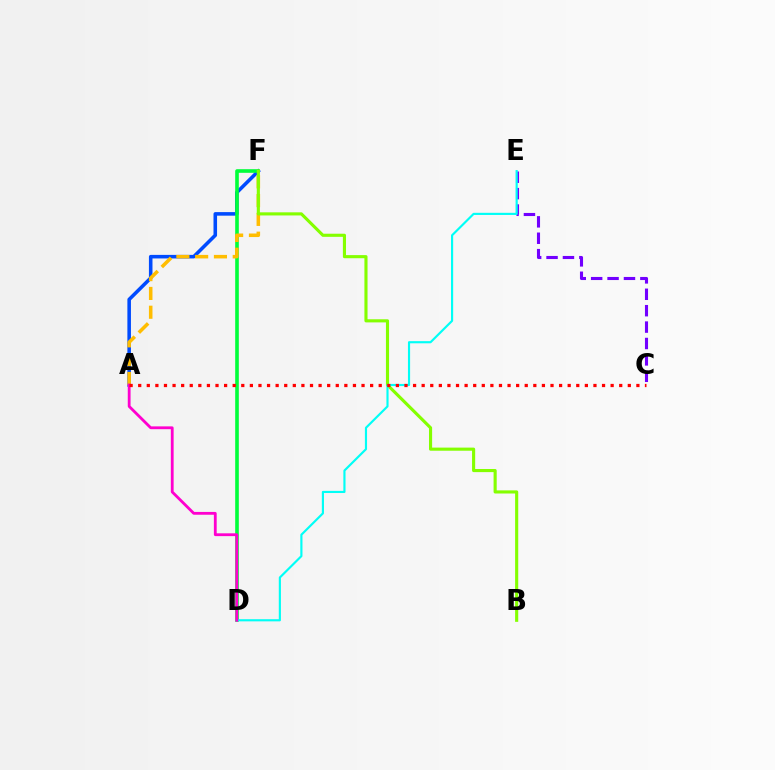{('A', 'F'): [{'color': '#004bff', 'line_style': 'solid', 'thickness': 2.57}, {'color': '#ffbd00', 'line_style': 'dashed', 'thickness': 2.55}], ('D', 'F'): [{'color': '#00ff39', 'line_style': 'solid', 'thickness': 2.6}], ('B', 'F'): [{'color': '#84ff00', 'line_style': 'solid', 'thickness': 2.25}], ('C', 'E'): [{'color': '#7200ff', 'line_style': 'dashed', 'thickness': 2.23}], ('D', 'E'): [{'color': '#00fff6', 'line_style': 'solid', 'thickness': 1.55}], ('A', 'D'): [{'color': '#ff00cf', 'line_style': 'solid', 'thickness': 2.02}], ('A', 'C'): [{'color': '#ff0000', 'line_style': 'dotted', 'thickness': 2.33}]}